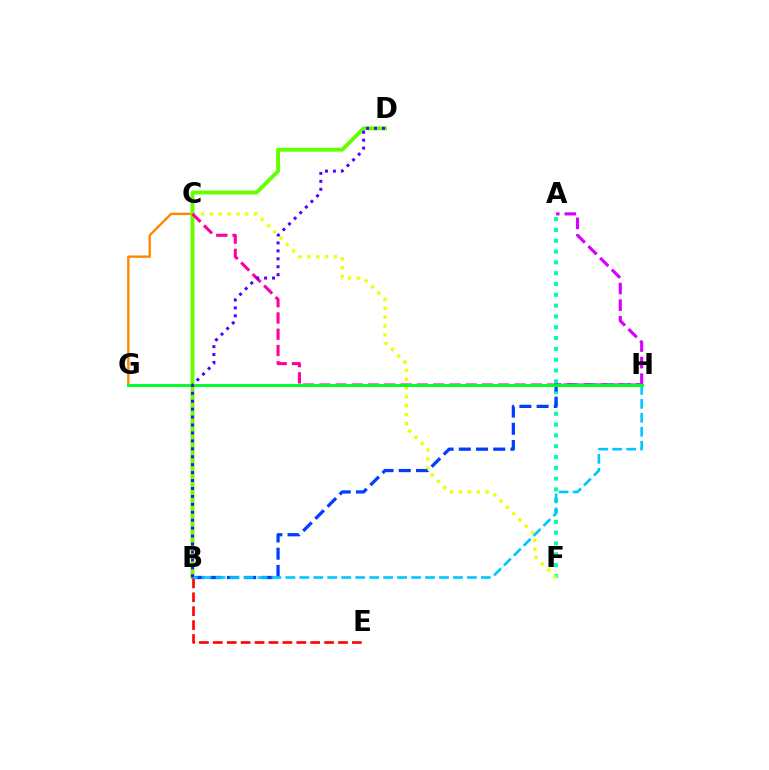{('C', 'G'): [{'color': '#ff8800', 'line_style': 'solid', 'thickness': 1.73}], ('A', 'F'): [{'color': '#00ffaf', 'line_style': 'dotted', 'thickness': 2.94}], ('C', 'F'): [{'color': '#eeff00', 'line_style': 'dotted', 'thickness': 2.41}], ('B', 'D'): [{'color': '#66ff00', 'line_style': 'solid', 'thickness': 2.82}, {'color': '#4f00ff', 'line_style': 'dotted', 'thickness': 2.16}], ('B', 'H'): [{'color': '#003fff', 'line_style': 'dashed', 'thickness': 2.34}, {'color': '#00c7ff', 'line_style': 'dashed', 'thickness': 1.9}], ('A', 'H'): [{'color': '#d600ff', 'line_style': 'dashed', 'thickness': 2.25}], ('C', 'H'): [{'color': '#ff00a0', 'line_style': 'dashed', 'thickness': 2.21}], ('B', 'E'): [{'color': '#ff0000', 'line_style': 'dashed', 'thickness': 1.89}], ('G', 'H'): [{'color': '#00ff27', 'line_style': 'solid', 'thickness': 2.11}]}